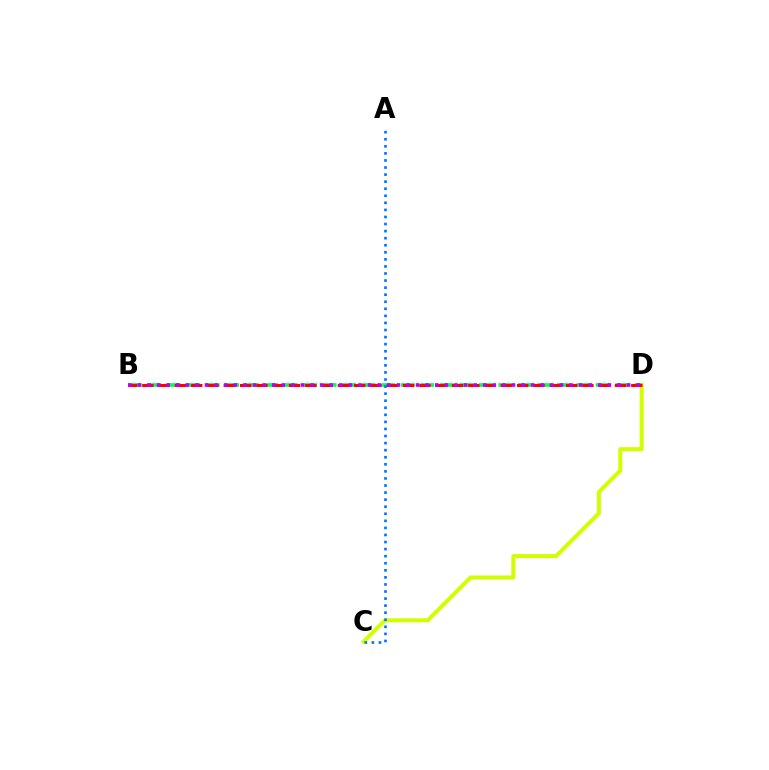{('C', 'D'): [{'color': '#d1ff00', 'line_style': 'solid', 'thickness': 2.89}], ('B', 'D'): [{'color': '#00ff5c', 'line_style': 'dashed', 'thickness': 2.65}, {'color': '#ff0000', 'line_style': 'dashed', 'thickness': 2.21}, {'color': '#b900ff', 'line_style': 'dotted', 'thickness': 2.61}], ('A', 'C'): [{'color': '#0074ff', 'line_style': 'dotted', 'thickness': 1.92}]}